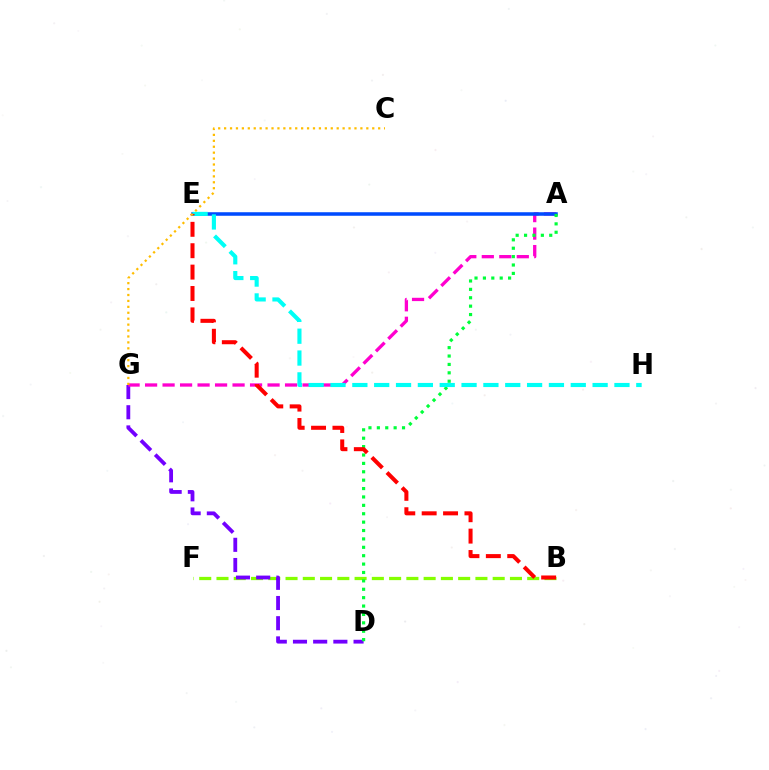{('B', 'F'): [{'color': '#84ff00', 'line_style': 'dashed', 'thickness': 2.35}], ('D', 'G'): [{'color': '#7200ff', 'line_style': 'dashed', 'thickness': 2.74}], ('A', 'G'): [{'color': '#ff00cf', 'line_style': 'dashed', 'thickness': 2.38}], ('A', 'E'): [{'color': '#004bff', 'line_style': 'solid', 'thickness': 2.55}], ('A', 'D'): [{'color': '#00ff39', 'line_style': 'dotted', 'thickness': 2.28}], ('E', 'H'): [{'color': '#00fff6', 'line_style': 'dashed', 'thickness': 2.97}], ('B', 'E'): [{'color': '#ff0000', 'line_style': 'dashed', 'thickness': 2.91}], ('C', 'G'): [{'color': '#ffbd00', 'line_style': 'dotted', 'thickness': 1.61}]}